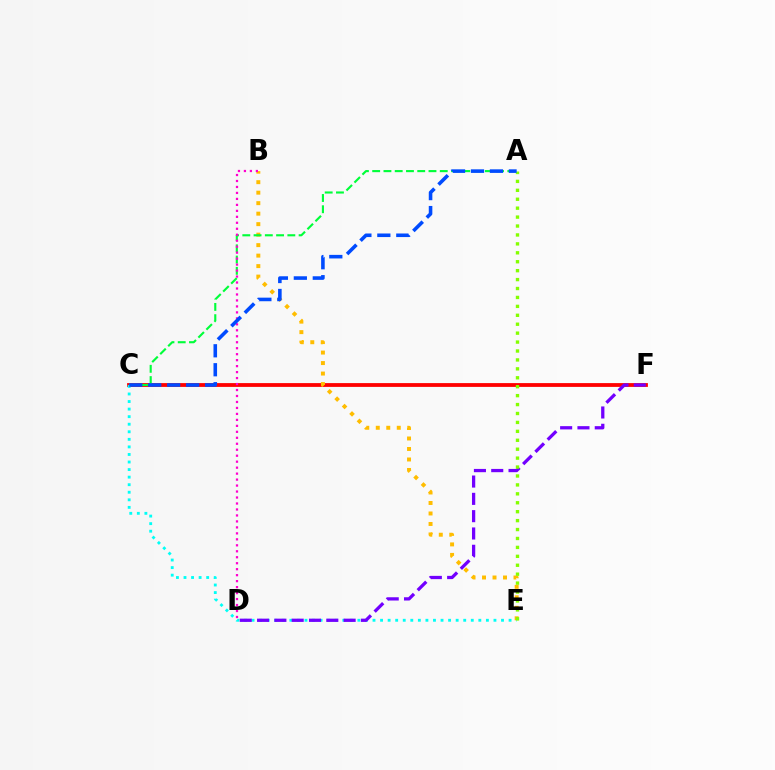{('C', 'F'): [{'color': '#ff0000', 'line_style': 'solid', 'thickness': 2.73}], ('B', 'E'): [{'color': '#ffbd00', 'line_style': 'dotted', 'thickness': 2.85}], ('A', 'C'): [{'color': '#00ff39', 'line_style': 'dashed', 'thickness': 1.53}, {'color': '#004bff', 'line_style': 'dashed', 'thickness': 2.57}], ('C', 'E'): [{'color': '#00fff6', 'line_style': 'dotted', 'thickness': 2.05}], ('B', 'D'): [{'color': '#ff00cf', 'line_style': 'dotted', 'thickness': 1.62}], ('D', 'F'): [{'color': '#7200ff', 'line_style': 'dashed', 'thickness': 2.35}], ('A', 'E'): [{'color': '#84ff00', 'line_style': 'dotted', 'thickness': 2.43}]}